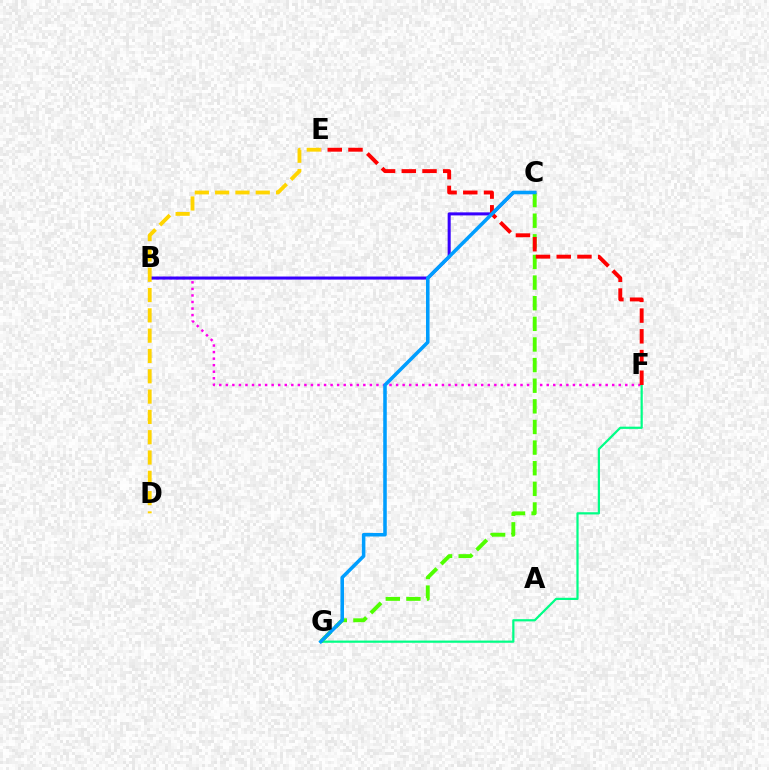{('B', 'F'): [{'color': '#ff00ed', 'line_style': 'dotted', 'thickness': 1.78}], ('F', 'G'): [{'color': '#00ff86', 'line_style': 'solid', 'thickness': 1.59}], ('B', 'C'): [{'color': '#3700ff', 'line_style': 'solid', 'thickness': 2.19}], ('C', 'G'): [{'color': '#4fff00', 'line_style': 'dashed', 'thickness': 2.8}, {'color': '#009eff', 'line_style': 'solid', 'thickness': 2.55}], ('E', 'F'): [{'color': '#ff0000', 'line_style': 'dashed', 'thickness': 2.82}], ('D', 'E'): [{'color': '#ffd500', 'line_style': 'dashed', 'thickness': 2.76}]}